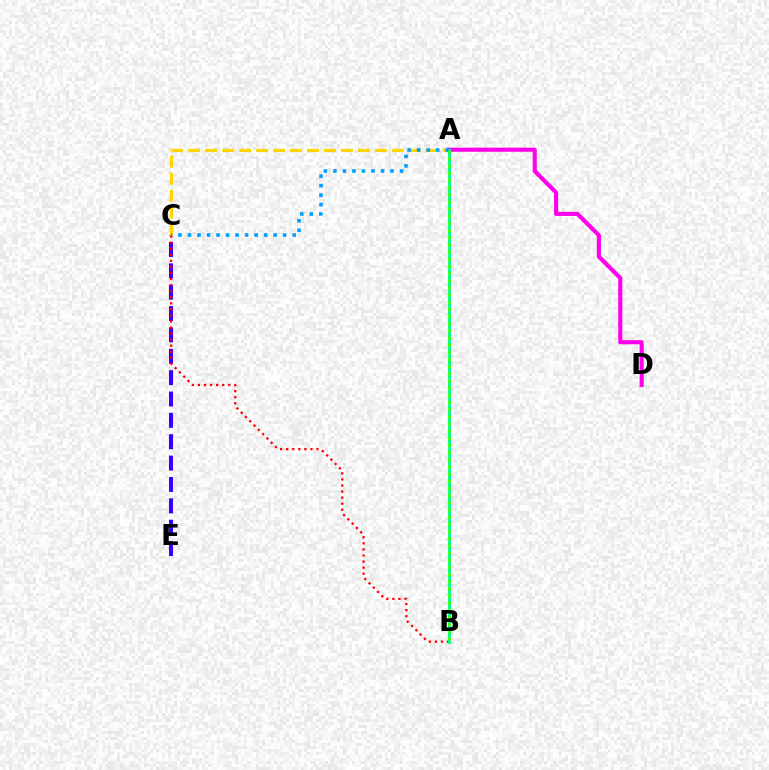{('C', 'E'): [{'color': '#3700ff', 'line_style': 'dashed', 'thickness': 2.9}], ('B', 'C'): [{'color': '#ff0000', 'line_style': 'dotted', 'thickness': 1.65}], ('A', 'C'): [{'color': '#ffd500', 'line_style': 'dashed', 'thickness': 2.31}, {'color': '#009eff', 'line_style': 'dotted', 'thickness': 2.59}], ('A', 'D'): [{'color': '#ff00ed', 'line_style': 'solid', 'thickness': 2.95}], ('A', 'B'): [{'color': '#00ff86', 'line_style': 'solid', 'thickness': 2.08}, {'color': '#4fff00', 'line_style': 'dotted', 'thickness': 1.95}]}